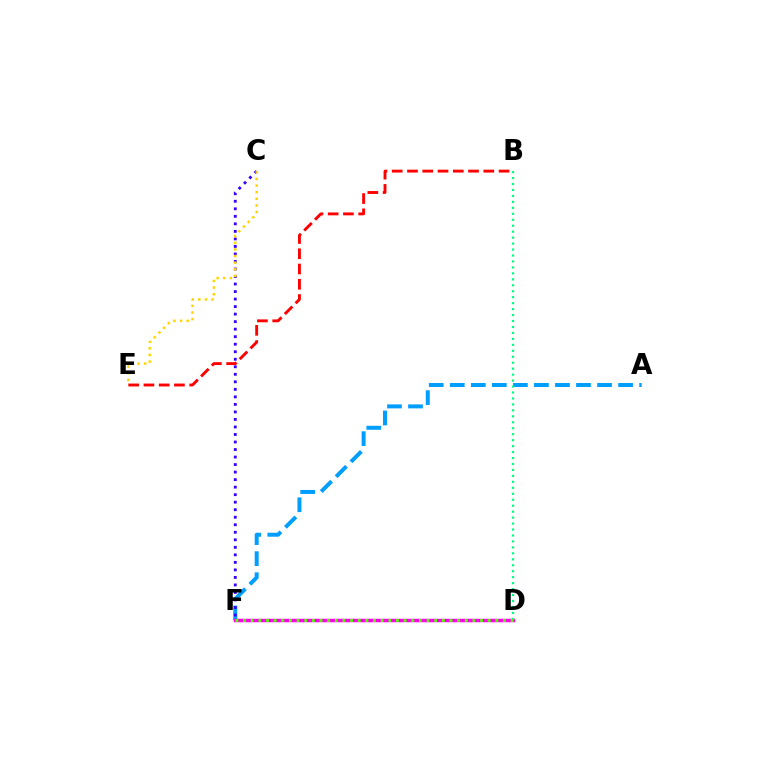{('A', 'F'): [{'color': '#009eff', 'line_style': 'dashed', 'thickness': 2.86}], ('D', 'F'): [{'color': '#ff00ed', 'line_style': 'solid', 'thickness': 2.51}, {'color': '#4fff00', 'line_style': 'dotted', 'thickness': 2.08}], ('B', 'E'): [{'color': '#ff0000', 'line_style': 'dashed', 'thickness': 2.07}], ('C', 'F'): [{'color': '#3700ff', 'line_style': 'dotted', 'thickness': 2.04}], ('B', 'D'): [{'color': '#00ff86', 'line_style': 'dotted', 'thickness': 1.62}], ('C', 'E'): [{'color': '#ffd500', 'line_style': 'dotted', 'thickness': 1.8}]}